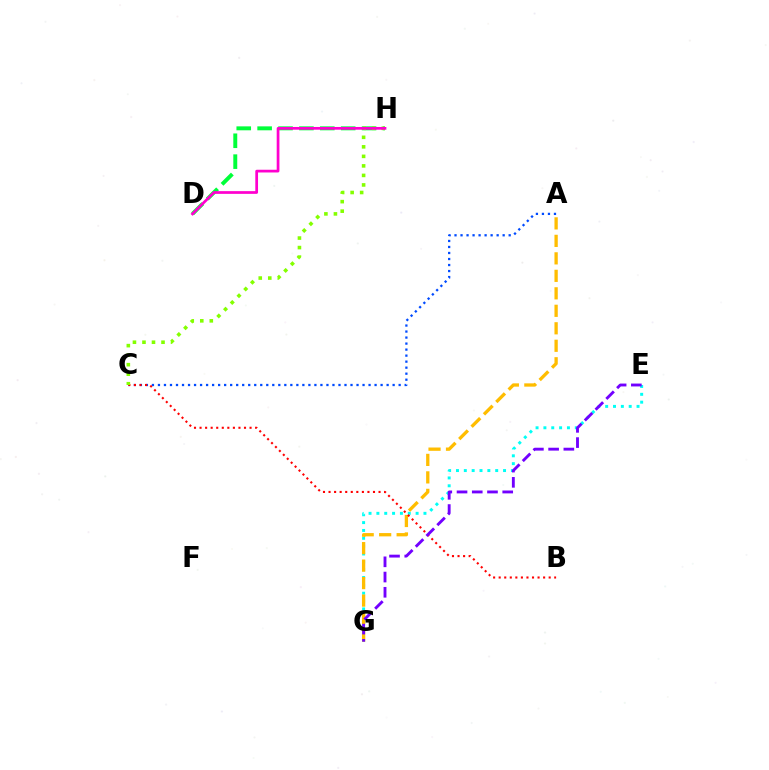{('D', 'H'): [{'color': '#00ff39', 'line_style': 'dashed', 'thickness': 2.84}, {'color': '#ff00cf', 'line_style': 'solid', 'thickness': 1.97}], ('E', 'G'): [{'color': '#00fff6', 'line_style': 'dotted', 'thickness': 2.13}, {'color': '#7200ff', 'line_style': 'dashed', 'thickness': 2.07}], ('A', 'G'): [{'color': '#ffbd00', 'line_style': 'dashed', 'thickness': 2.38}], ('A', 'C'): [{'color': '#004bff', 'line_style': 'dotted', 'thickness': 1.63}], ('B', 'C'): [{'color': '#ff0000', 'line_style': 'dotted', 'thickness': 1.51}], ('C', 'H'): [{'color': '#84ff00', 'line_style': 'dotted', 'thickness': 2.59}]}